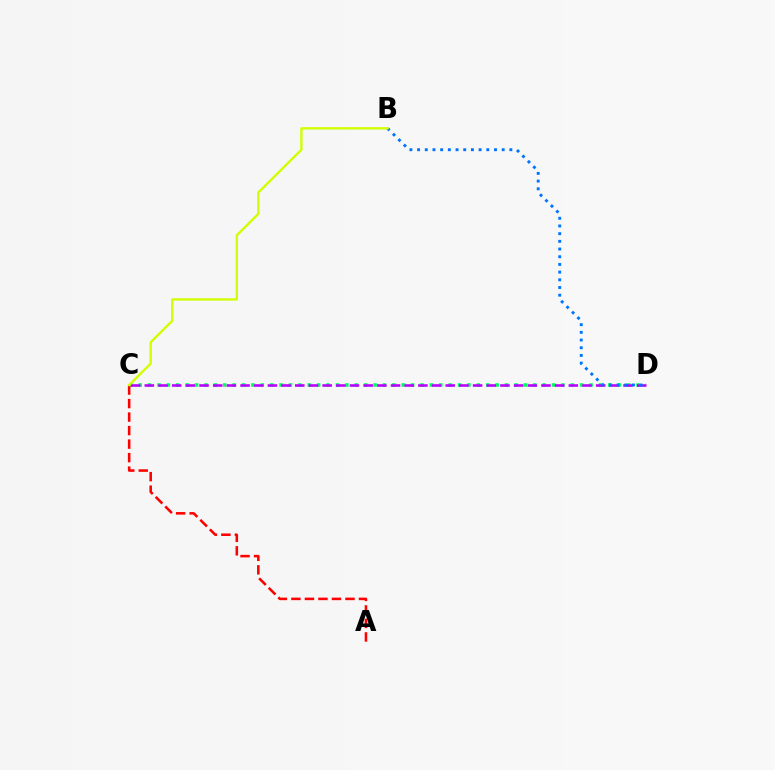{('C', 'D'): [{'color': '#00ff5c', 'line_style': 'dotted', 'thickness': 2.55}, {'color': '#b900ff', 'line_style': 'dashed', 'thickness': 1.86}], ('A', 'C'): [{'color': '#ff0000', 'line_style': 'dashed', 'thickness': 1.84}], ('B', 'D'): [{'color': '#0074ff', 'line_style': 'dotted', 'thickness': 2.09}], ('B', 'C'): [{'color': '#d1ff00', 'line_style': 'solid', 'thickness': 1.71}]}